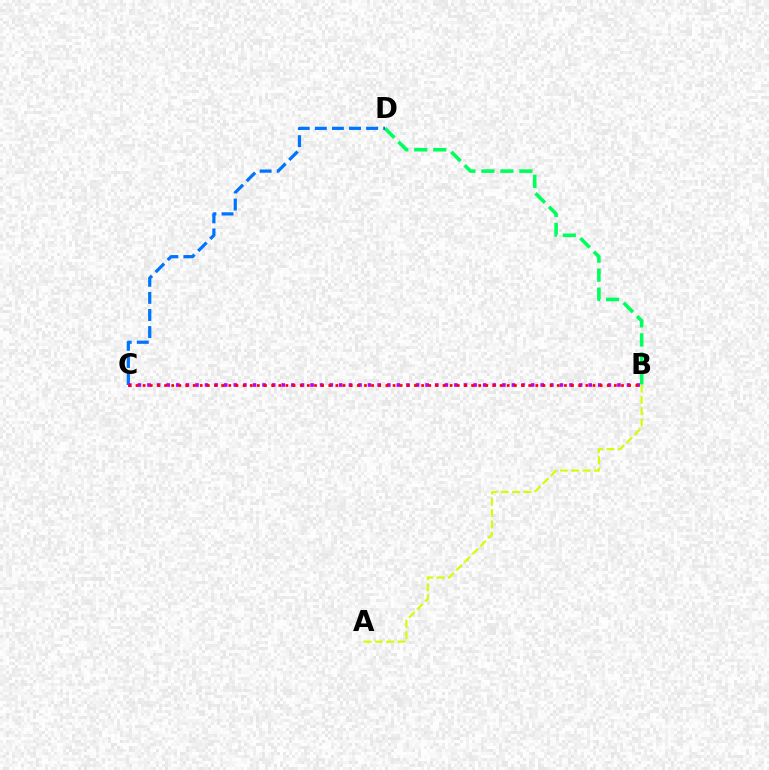{('B', 'D'): [{'color': '#00ff5c', 'line_style': 'dashed', 'thickness': 2.58}], ('C', 'D'): [{'color': '#0074ff', 'line_style': 'dashed', 'thickness': 2.32}], ('B', 'C'): [{'color': '#b900ff', 'line_style': 'dotted', 'thickness': 2.61}, {'color': '#ff0000', 'line_style': 'dotted', 'thickness': 1.94}], ('A', 'B'): [{'color': '#d1ff00', 'line_style': 'dashed', 'thickness': 1.54}]}